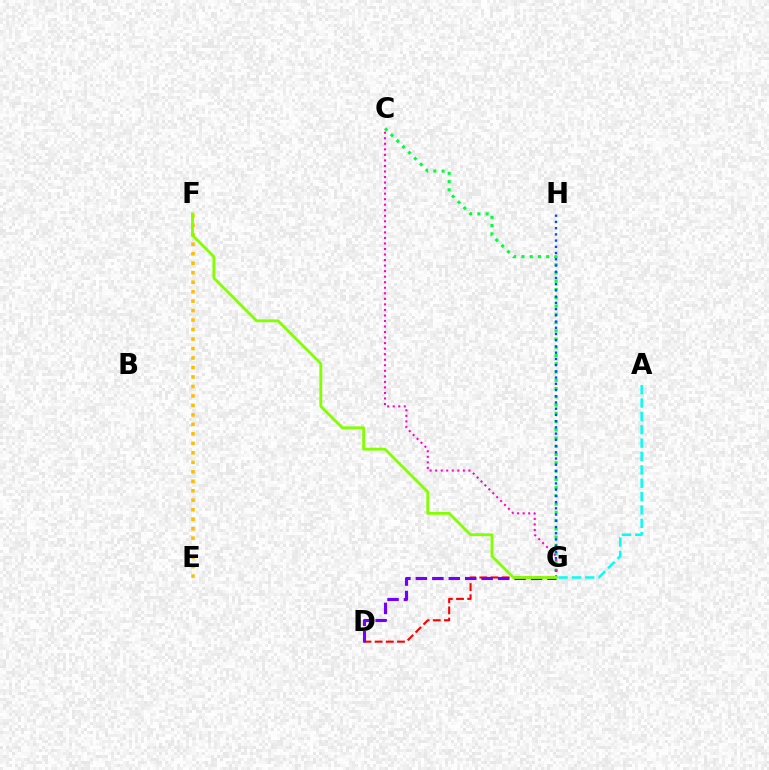{('A', 'G'): [{'color': '#00fff6', 'line_style': 'dashed', 'thickness': 1.82}], ('C', 'G'): [{'color': '#00ff39', 'line_style': 'dotted', 'thickness': 2.24}, {'color': '#ff00cf', 'line_style': 'dotted', 'thickness': 1.5}], ('D', 'G'): [{'color': '#ff0000', 'line_style': 'dashed', 'thickness': 1.52}, {'color': '#7200ff', 'line_style': 'dashed', 'thickness': 2.23}], ('E', 'F'): [{'color': '#ffbd00', 'line_style': 'dotted', 'thickness': 2.58}], ('G', 'H'): [{'color': '#004bff', 'line_style': 'dotted', 'thickness': 1.69}], ('F', 'G'): [{'color': '#84ff00', 'line_style': 'solid', 'thickness': 2.04}]}